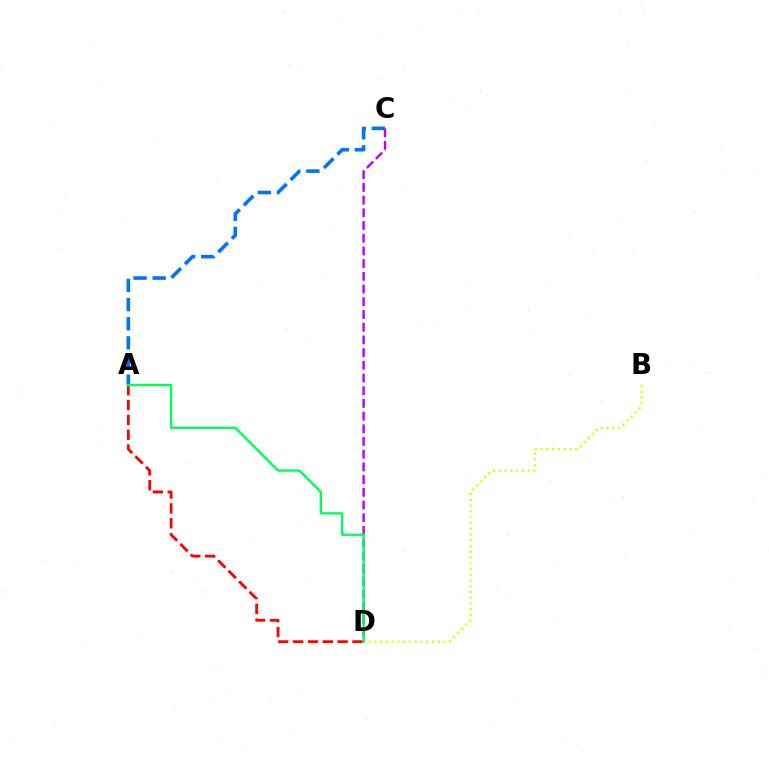{('C', 'D'): [{'color': '#b900ff', 'line_style': 'dashed', 'thickness': 1.73}], ('A', 'D'): [{'color': '#ff0000', 'line_style': 'dashed', 'thickness': 2.02}, {'color': '#00ff5c', 'line_style': 'solid', 'thickness': 1.71}], ('A', 'C'): [{'color': '#0074ff', 'line_style': 'dashed', 'thickness': 2.6}], ('B', 'D'): [{'color': '#d1ff00', 'line_style': 'dotted', 'thickness': 1.56}]}